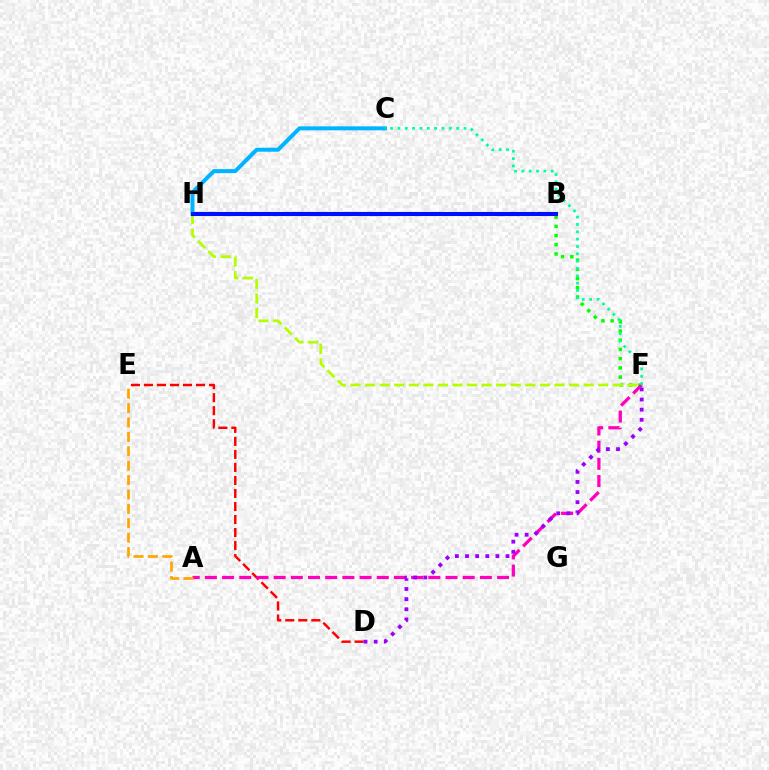{('D', 'E'): [{'color': '#ff0000', 'line_style': 'dashed', 'thickness': 1.77}], ('B', 'F'): [{'color': '#08ff00', 'line_style': 'dotted', 'thickness': 2.5}], ('C', 'H'): [{'color': '#00b5ff', 'line_style': 'solid', 'thickness': 2.87}], ('A', 'F'): [{'color': '#ff00bd', 'line_style': 'dashed', 'thickness': 2.33}], ('F', 'H'): [{'color': '#b3ff00', 'line_style': 'dashed', 'thickness': 1.98}], ('B', 'H'): [{'color': '#0010ff', 'line_style': 'solid', 'thickness': 2.94}], ('A', 'E'): [{'color': '#ffa500', 'line_style': 'dashed', 'thickness': 1.96}], ('D', 'F'): [{'color': '#9b00ff', 'line_style': 'dotted', 'thickness': 2.75}], ('C', 'F'): [{'color': '#00ff9d', 'line_style': 'dotted', 'thickness': 2.0}]}